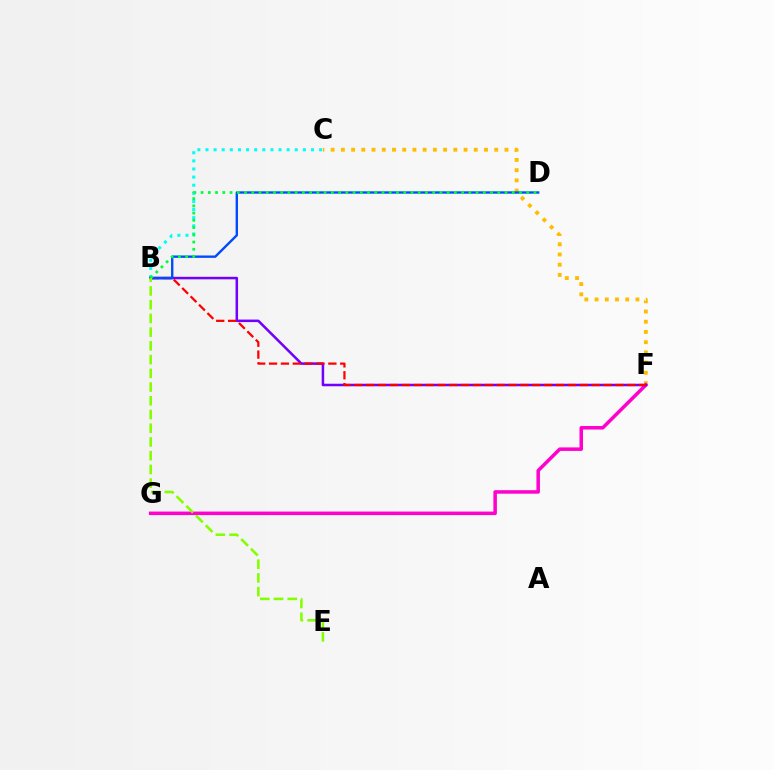{('C', 'F'): [{'color': '#ffbd00', 'line_style': 'dotted', 'thickness': 2.78}], ('B', 'C'): [{'color': '#00fff6', 'line_style': 'dotted', 'thickness': 2.21}], ('F', 'G'): [{'color': '#ff00cf', 'line_style': 'solid', 'thickness': 2.53}], ('B', 'F'): [{'color': '#7200ff', 'line_style': 'solid', 'thickness': 1.82}, {'color': '#ff0000', 'line_style': 'dashed', 'thickness': 1.61}], ('B', 'D'): [{'color': '#004bff', 'line_style': 'solid', 'thickness': 1.72}, {'color': '#00ff39', 'line_style': 'dotted', 'thickness': 1.97}], ('B', 'E'): [{'color': '#84ff00', 'line_style': 'dashed', 'thickness': 1.86}]}